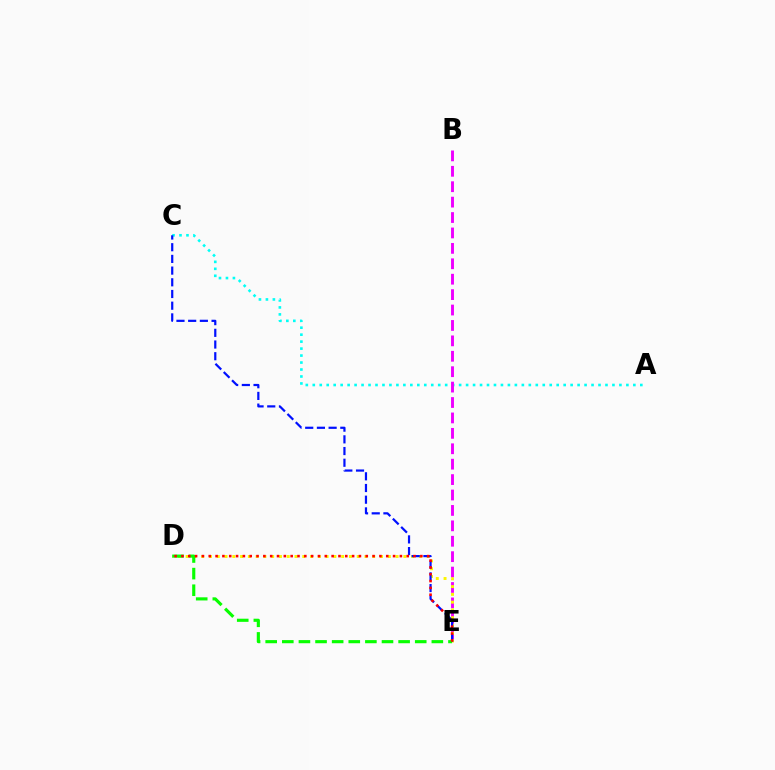{('A', 'C'): [{'color': '#00fff6', 'line_style': 'dotted', 'thickness': 1.89}], ('B', 'E'): [{'color': '#ee00ff', 'line_style': 'dashed', 'thickness': 2.09}], ('D', 'E'): [{'color': '#fcf500', 'line_style': 'dotted', 'thickness': 2.11}, {'color': '#08ff00', 'line_style': 'dashed', 'thickness': 2.26}, {'color': '#ff0000', 'line_style': 'dotted', 'thickness': 1.85}], ('C', 'E'): [{'color': '#0010ff', 'line_style': 'dashed', 'thickness': 1.59}]}